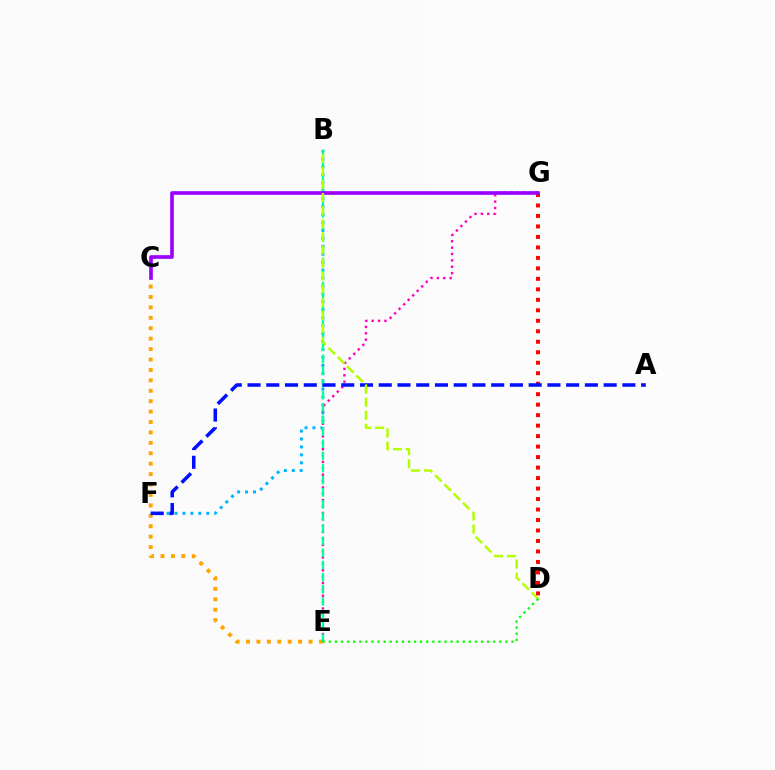{('D', 'G'): [{'color': '#ff0000', 'line_style': 'dotted', 'thickness': 2.85}], ('B', 'F'): [{'color': '#00b5ff', 'line_style': 'dotted', 'thickness': 2.16}], ('C', 'E'): [{'color': '#ffa500', 'line_style': 'dotted', 'thickness': 2.83}], ('E', 'G'): [{'color': '#ff00bd', 'line_style': 'dotted', 'thickness': 1.73}], ('B', 'E'): [{'color': '#00ff9d', 'line_style': 'dashed', 'thickness': 1.65}], ('C', 'G'): [{'color': '#9b00ff', 'line_style': 'solid', 'thickness': 2.63}], ('A', 'F'): [{'color': '#0010ff', 'line_style': 'dashed', 'thickness': 2.55}], ('B', 'D'): [{'color': '#b3ff00', 'line_style': 'dashed', 'thickness': 1.78}], ('D', 'E'): [{'color': '#08ff00', 'line_style': 'dotted', 'thickness': 1.65}]}